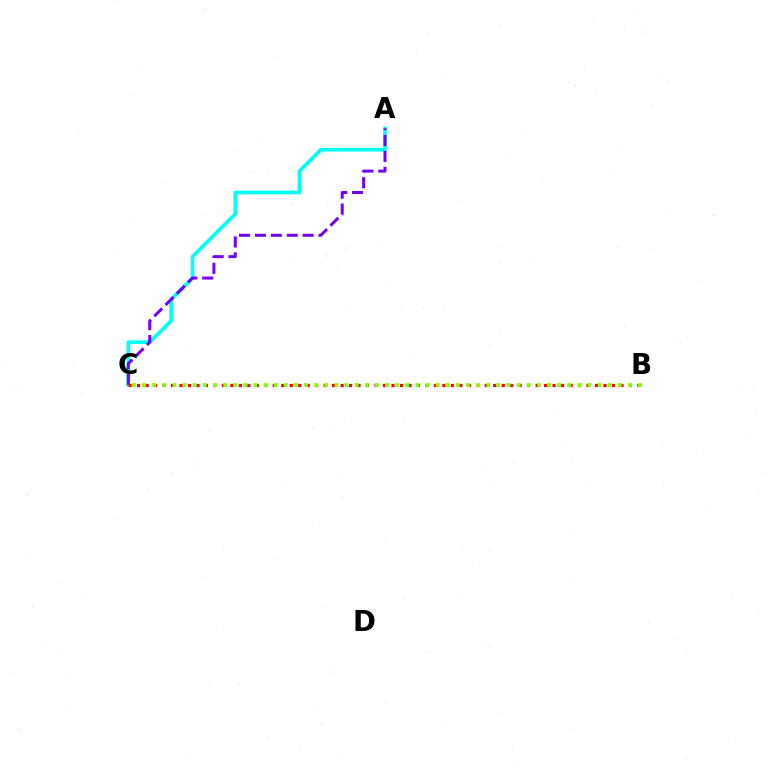{('A', 'C'): [{'color': '#00fff6', 'line_style': 'solid', 'thickness': 2.63}, {'color': '#7200ff', 'line_style': 'dashed', 'thickness': 2.16}], ('B', 'C'): [{'color': '#ff0000', 'line_style': 'dotted', 'thickness': 2.3}, {'color': '#84ff00', 'line_style': 'dotted', 'thickness': 2.75}]}